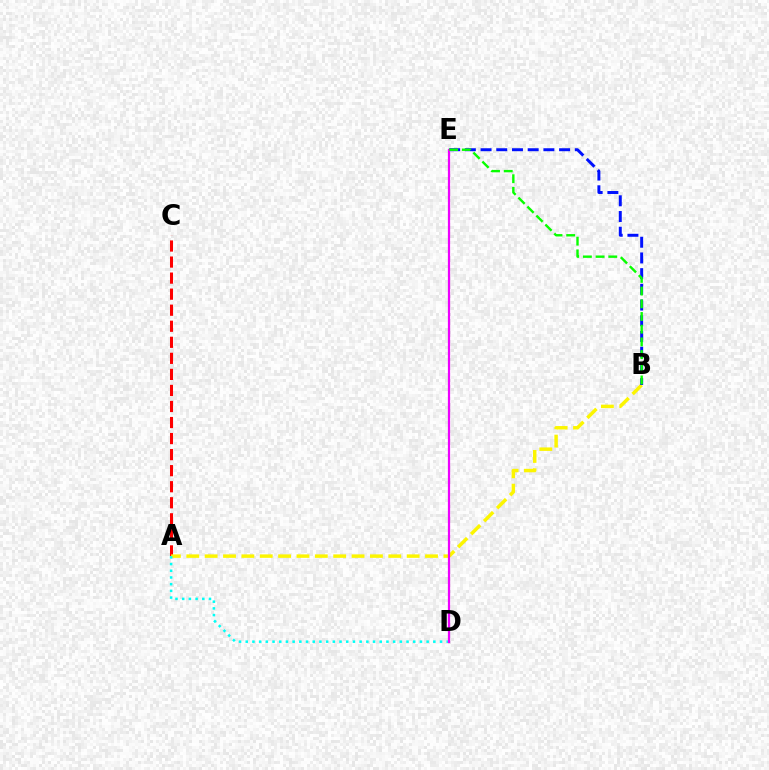{('A', 'C'): [{'color': '#ff0000', 'line_style': 'dashed', 'thickness': 2.18}], ('A', 'B'): [{'color': '#fcf500', 'line_style': 'dashed', 'thickness': 2.49}], ('B', 'E'): [{'color': '#0010ff', 'line_style': 'dashed', 'thickness': 2.13}, {'color': '#08ff00', 'line_style': 'dashed', 'thickness': 1.72}], ('A', 'D'): [{'color': '#00fff6', 'line_style': 'dotted', 'thickness': 1.82}], ('D', 'E'): [{'color': '#ee00ff', 'line_style': 'solid', 'thickness': 1.6}]}